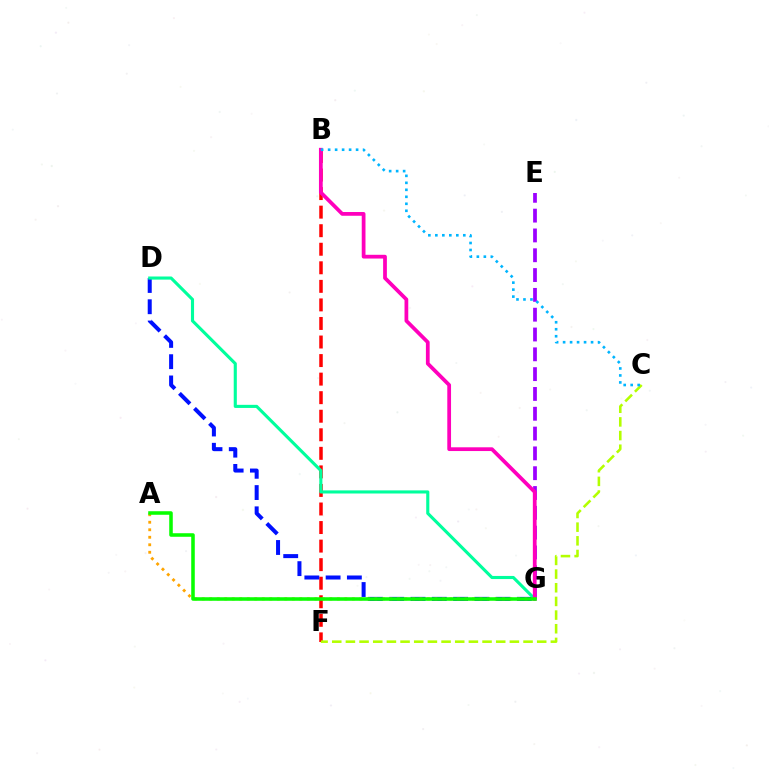{('B', 'F'): [{'color': '#ff0000', 'line_style': 'dashed', 'thickness': 2.52}], ('D', 'G'): [{'color': '#0010ff', 'line_style': 'dashed', 'thickness': 2.89}, {'color': '#00ff9d', 'line_style': 'solid', 'thickness': 2.24}], ('E', 'G'): [{'color': '#9b00ff', 'line_style': 'dashed', 'thickness': 2.69}], ('A', 'G'): [{'color': '#ffa500', 'line_style': 'dotted', 'thickness': 2.04}, {'color': '#08ff00', 'line_style': 'solid', 'thickness': 2.55}], ('B', 'G'): [{'color': '#ff00bd', 'line_style': 'solid', 'thickness': 2.7}], ('C', 'F'): [{'color': '#b3ff00', 'line_style': 'dashed', 'thickness': 1.86}], ('B', 'C'): [{'color': '#00b5ff', 'line_style': 'dotted', 'thickness': 1.9}]}